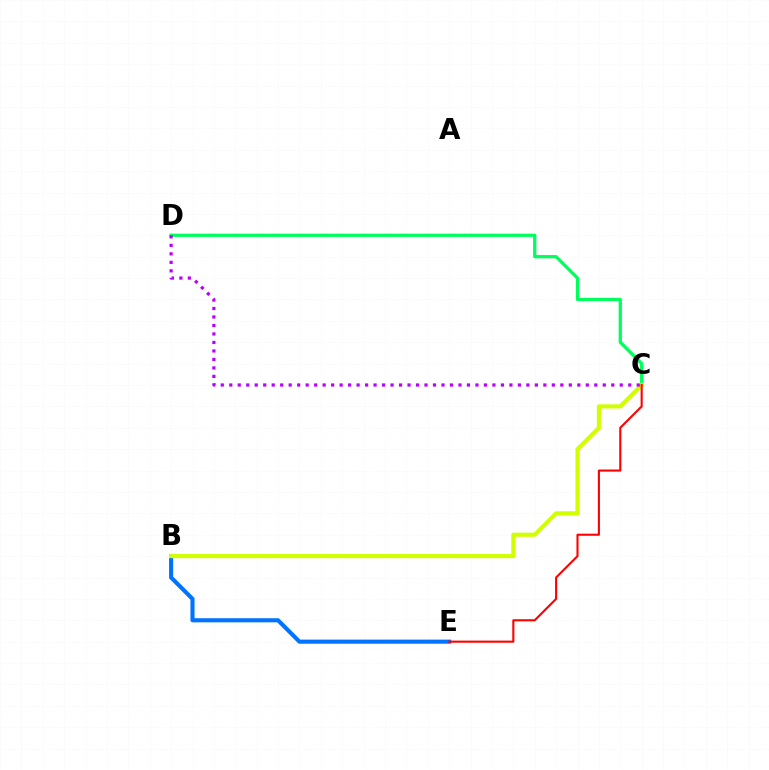{('B', 'E'): [{'color': '#0074ff', 'line_style': 'solid', 'thickness': 2.97}], ('C', 'D'): [{'color': '#00ff5c', 'line_style': 'solid', 'thickness': 2.34}, {'color': '#b900ff', 'line_style': 'dotted', 'thickness': 2.31}], ('B', 'C'): [{'color': '#d1ff00', 'line_style': 'solid', 'thickness': 2.97}], ('C', 'E'): [{'color': '#ff0000', 'line_style': 'solid', 'thickness': 1.51}]}